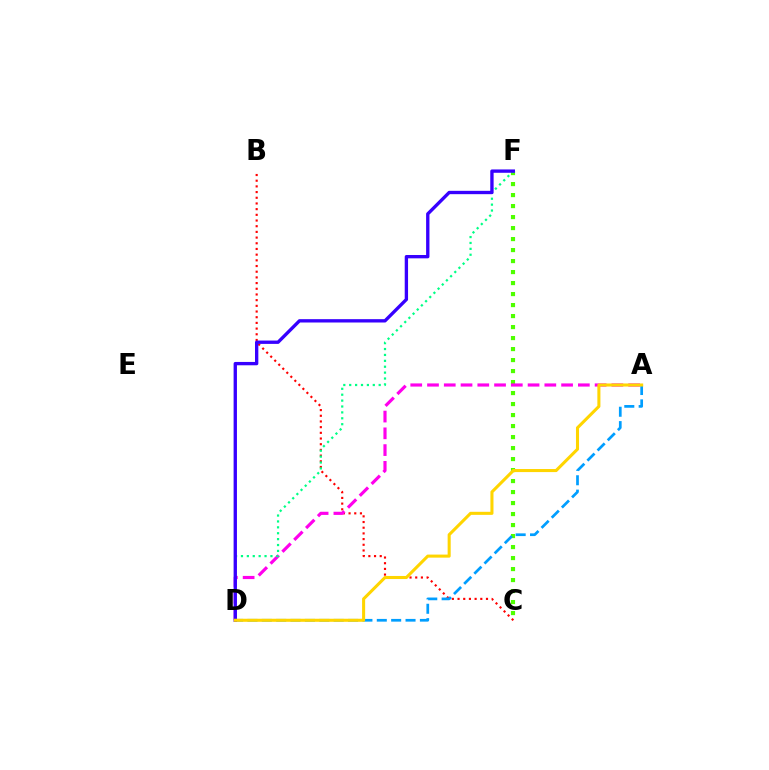{('C', 'F'): [{'color': '#4fff00', 'line_style': 'dotted', 'thickness': 2.99}], ('B', 'C'): [{'color': '#ff0000', 'line_style': 'dotted', 'thickness': 1.55}], ('A', 'D'): [{'color': '#009eff', 'line_style': 'dashed', 'thickness': 1.95}, {'color': '#ff00ed', 'line_style': 'dashed', 'thickness': 2.28}, {'color': '#ffd500', 'line_style': 'solid', 'thickness': 2.2}], ('D', 'F'): [{'color': '#00ff86', 'line_style': 'dotted', 'thickness': 1.6}, {'color': '#3700ff', 'line_style': 'solid', 'thickness': 2.41}]}